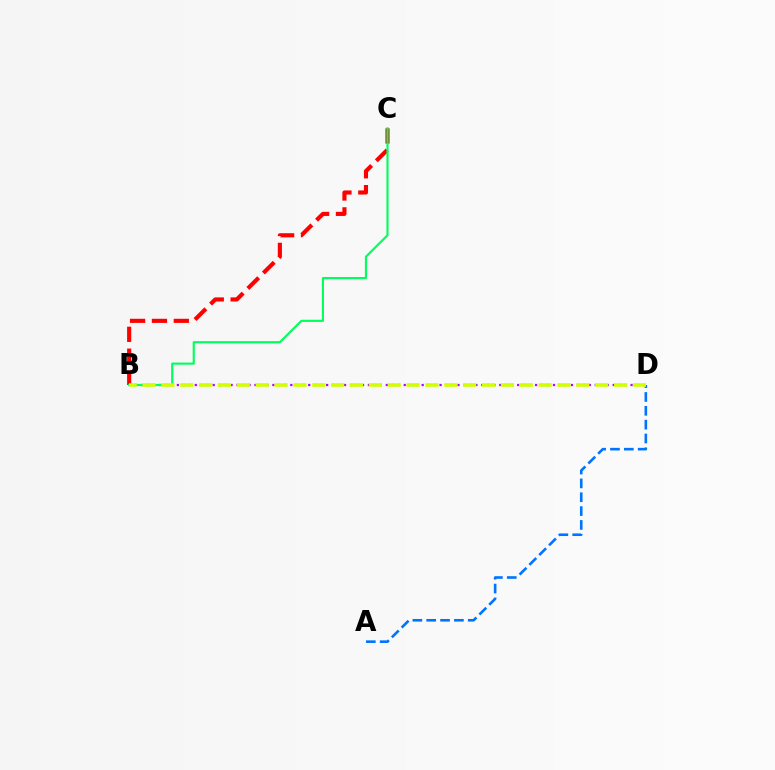{('B', 'C'): [{'color': '#ff0000', 'line_style': 'dashed', 'thickness': 2.97}, {'color': '#00ff5c', 'line_style': 'solid', 'thickness': 1.54}], ('B', 'D'): [{'color': '#b900ff', 'line_style': 'dotted', 'thickness': 1.62}, {'color': '#d1ff00', 'line_style': 'dashed', 'thickness': 2.56}], ('A', 'D'): [{'color': '#0074ff', 'line_style': 'dashed', 'thickness': 1.88}]}